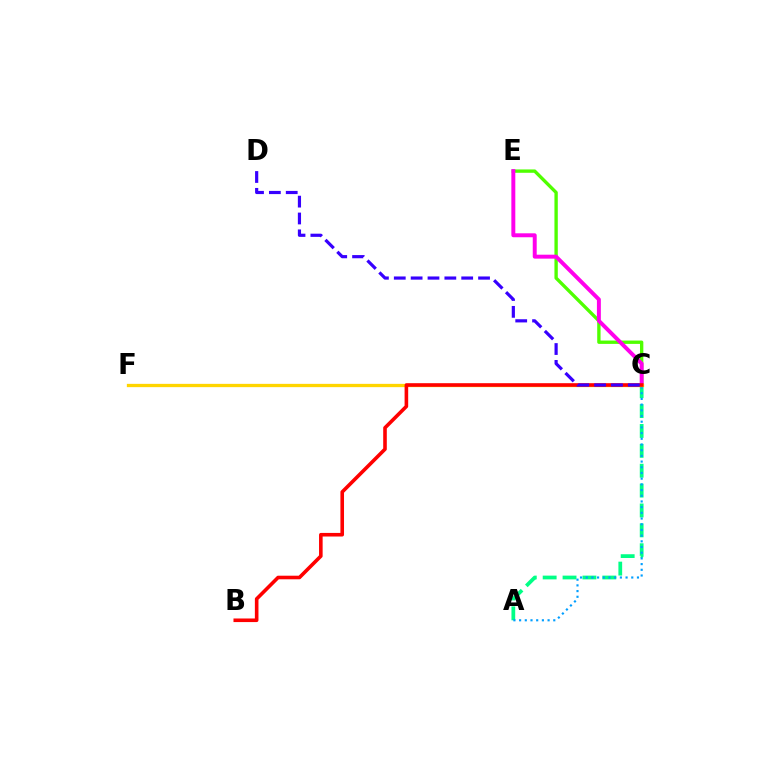{('C', 'E'): [{'color': '#4fff00', 'line_style': 'solid', 'thickness': 2.41}, {'color': '#ff00ed', 'line_style': 'solid', 'thickness': 2.84}], ('A', 'C'): [{'color': '#00ff86', 'line_style': 'dashed', 'thickness': 2.7}, {'color': '#009eff', 'line_style': 'dotted', 'thickness': 1.55}], ('C', 'F'): [{'color': '#ffd500', 'line_style': 'solid', 'thickness': 2.37}], ('B', 'C'): [{'color': '#ff0000', 'line_style': 'solid', 'thickness': 2.59}], ('C', 'D'): [{'color': '#3700ff', 'line_style': 'dashed', 'thickness': 2.29}]}